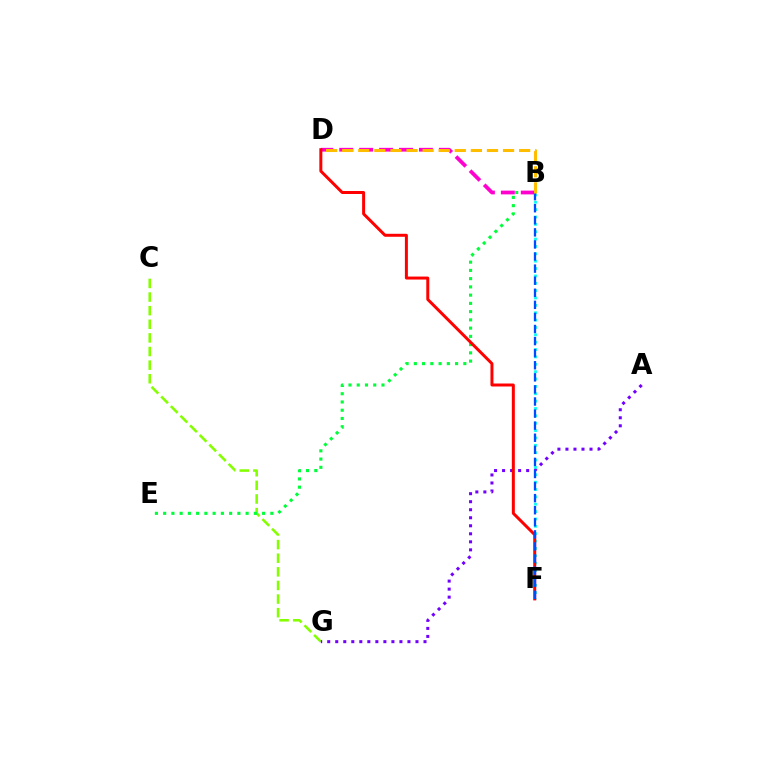{('C', 'G'): [{'color': '#84ff00', 'line_style': 'dashed', 'thickness': 1.85}], ('A', 'G'): [{'color': '#7200ff', 'line_style': 'dotted', 'thickness': 2.18}], ('B', 'E'): [{'color': '#00ff39', 'line_style': 'dotted', 'thickness': 2.24}], ('B', 'D'): [{'color': '#ff00cf', 'line_style': 'dashed', 'thickness': 2.71}, {'color': '#ffbd00', 'line_style': 'dashed', 'thickness': 2.19}], ('B', 'F'): [{'color': '#00fff6', 'line_style': 'dotted', 'thickness': 2.0}, {'color': '#004bff', 'line_style': 'dashed', 'thickness': 1.64}], ('D', 'F'): [{'color': '#ff0000', 'line_style': 'solid', 'thickness': 2.15}]}